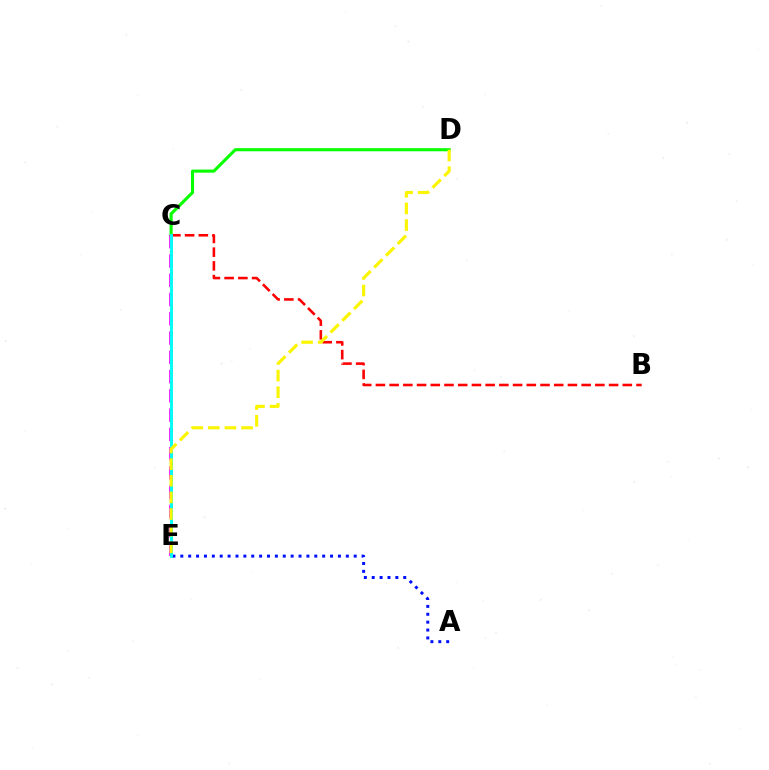{('A', 'E'): [{'color': '#0010ff', 'line_style': 'dotted', 'thickness': 2.14}], ('C', 'D'): [{'color': '#08ff00', 'line_style': 'solid', 'thickness': 2.23}], ('C', 'E'): [{'color': '#ee00ff', 'line_style': 'dashed', 'thickness': 2.62}, {'color': '#00fff6', 'line_style': 'solid', 'thickness': 2.11}], ('B', 'C'): [{'color': '#ff0000', 'line_style': 'dashed', 'thickness': 1.86}], ('D', 'E'): [{'color': '#fcf500', 'line_style': 'dashed', 'thickness': 2.26}]}